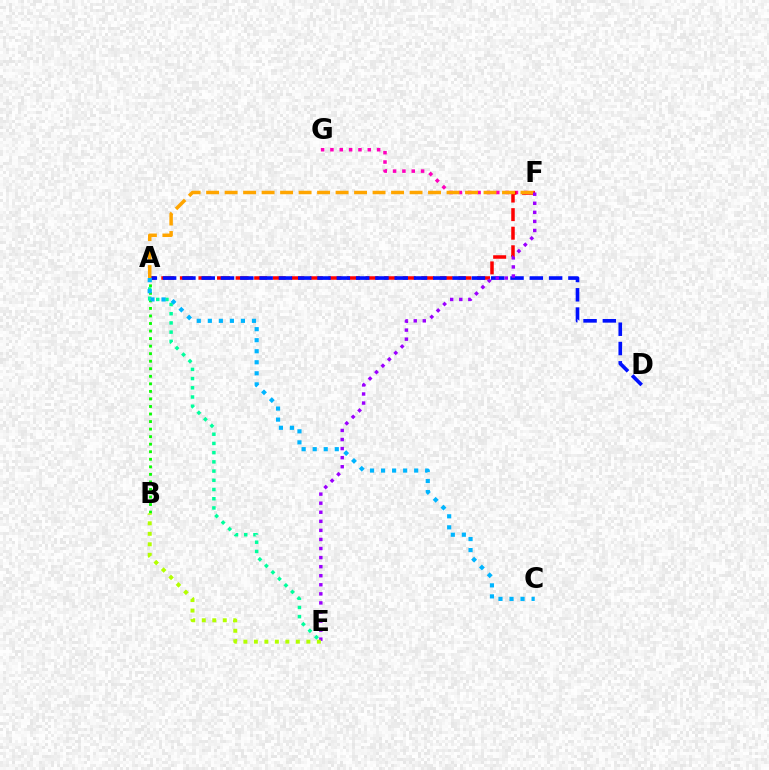{('F', 'G'): [{'color': '#ff00bd', 'line_style': 'dotted', 'thickness': 2.54}], ('A', 'B'): [{'color': '#08ff00', 'line_style': 'dotted', 'thickness': 2.05}], ('A', 'F'): [{'color': '#ff0000', 'line_style': 'dashed', 'thickness': 2.52}, {'color': '#ffa500', 'line_style': 'dashed', 'thickness': 2.51}], ('A', 'D'): [{'color': '#0010ff', 'line_style': 'dashed', 'thickness': 2.62}], ('A', 'E'): [{'color': '#00ff9d', 'line_style': 'dotted', 'thickness': 2.5}], ('E', 'F'): [{'color': '#9b00ff', 'line_style': 'dotted', 'thickness': 2.46}], ('A', 'C'): [{'color': '#00b5ff', 'line_style': 'dotted', 'thickness': 3.0}], ('B', 'E'): [{'color': '#b3ff00', 'line_style': 'dotted', 'thickness': 2.85}]}